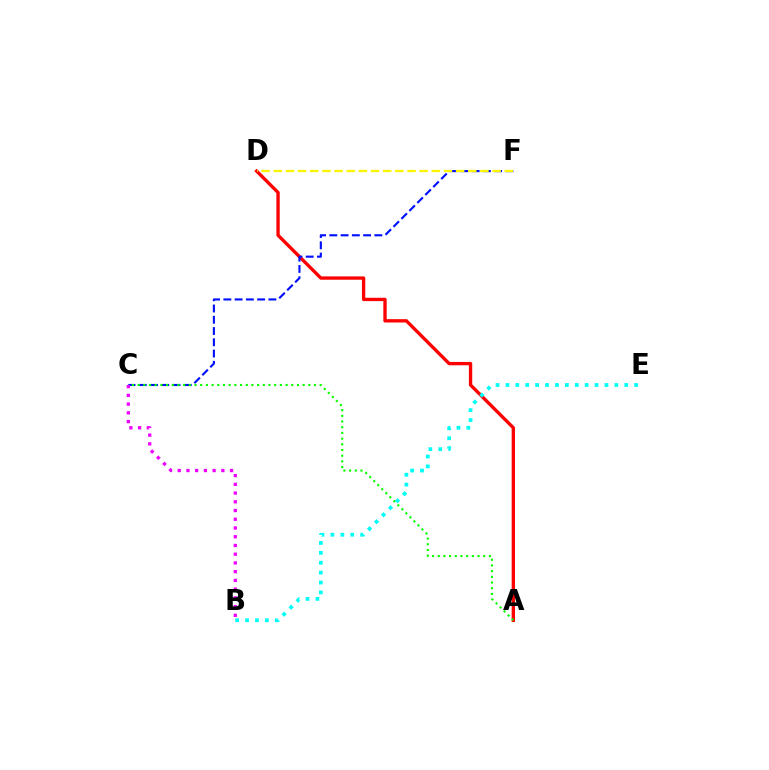{('A', 'D'): [{'color': '#ff0000', 'line_style': 'solid', 'thickness': 2.4}], ('C', 'F'): [{'color': '#0010ff', 'line_style': 'dashed', 'thickness': 1.53}], ('D', 'F'): [{'color': '#fcf500', 'line_style': 'dashed', 'thickness': 1.65}], ('A', 'C'): [{'color': '#08ff00', 'line_style': 'dotted', 'thickness': 1.55}], ('B', 'C'): [{'color': '#ee00ff', 'line_style': 'dotted', 'thickness': 2.37}], ('B', 'E'): [{'color': '#00fff6', 'line_style': 'dotted', 'thickness': 2.69}]}